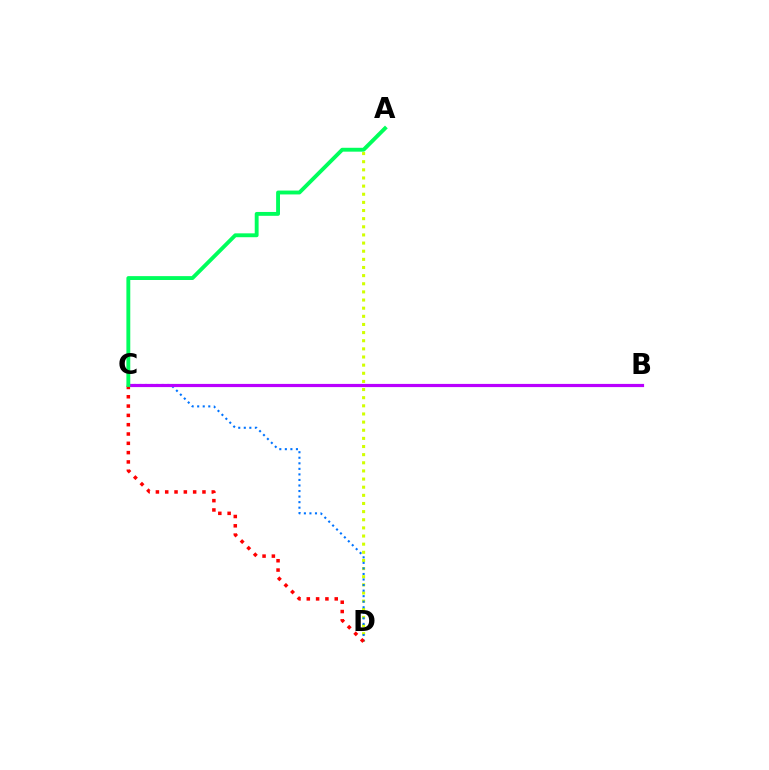{('A', 'D'): [{'color': '#d1ff00', 'line_style': 'dotted', 'thickness': 2.21}], ('C', 'D'): [{'color': '#0074ff', 'line_style': 'dotted', 'thickness': 1.51}, {'color': '#ff0000', 'line_style': 'dotted', 'thickness': 2.53}], ('B', 'C'): [{'color': '#b900ff', 'line_style': 'solid', 'thickness': 2.3}], ('A', 'C'): [{'color': '#00ff5c', 'line_style': 'solid', 'thickness': 2.79}]}